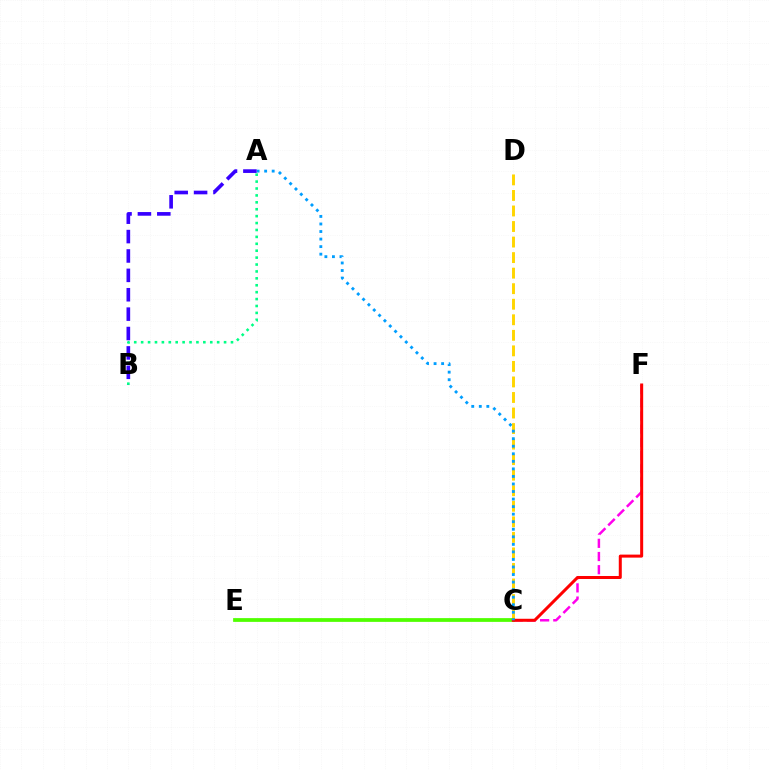{('C', 'D'): [{'color': '#ffd500', 'line_style': 'dashed', 'thickness': 2.11}], ('A', 'B'): [{'color': '#00ff86', 'line_style': 'dotted', 'thickness': 1.88}, {'color': '#3700ff', 'line_style': 'dashed', 'thickness': 2.63}], ('C', 'F'): [{'color': '#ff00ed', 'line_style': 'dashed', 'thickness': 1.79}, {'color': '#ff0000', 'line_style': 'solid', 'thickness': 2.17}], ('C', 'E'): [{'color': '#4fff00', 'line_style': 'solid', 'thickness': 2.7}], ('A', 'C'): [{'color': '#009eff', 'line_style': 'dotted', 'thickness': 2.05}]}